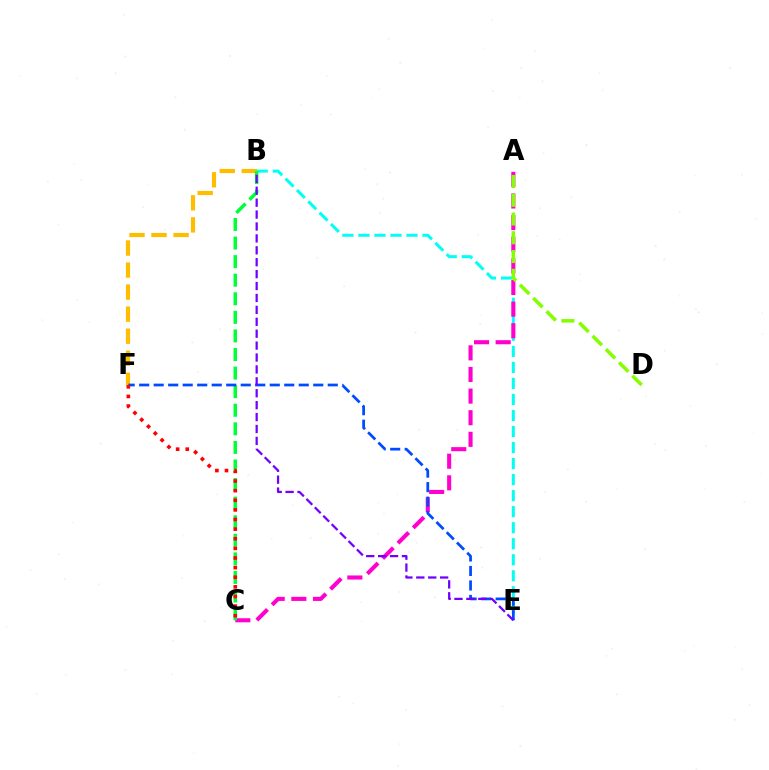{('B', 'E'): [{'color': '#00fff6', 'line_style': 'dashed', 'thickness': 2.18}, {'color': '#7200ff', 'line_style': 'dashed', 'thickness': 1.62}], ('A', 'C'): [{'color': '#ff00cf', 'line_style': 'dashed', 'thickness': 2.94}], ('B', 'F'): [{'color': '#ffbd00', 'line_style': 'dashed', 'thickness': 2.99}], ('A', 'D'): [{'color': '#84ff00', 'line_style': 'dashed', 'thickness': 2.55}], ('B', 'C'): [{'color': '#00ff39', 'line_style': 'dashed', 'thickness': 2.52}], ('E', 'F'): [{'color': '#004bff', 'line_style': 'dashed', 'thickness': 1.97}], ('C', 'F'): [{'color': '#ff0000', 'line_style': 'dotted', 'thickness': 2.61}]}